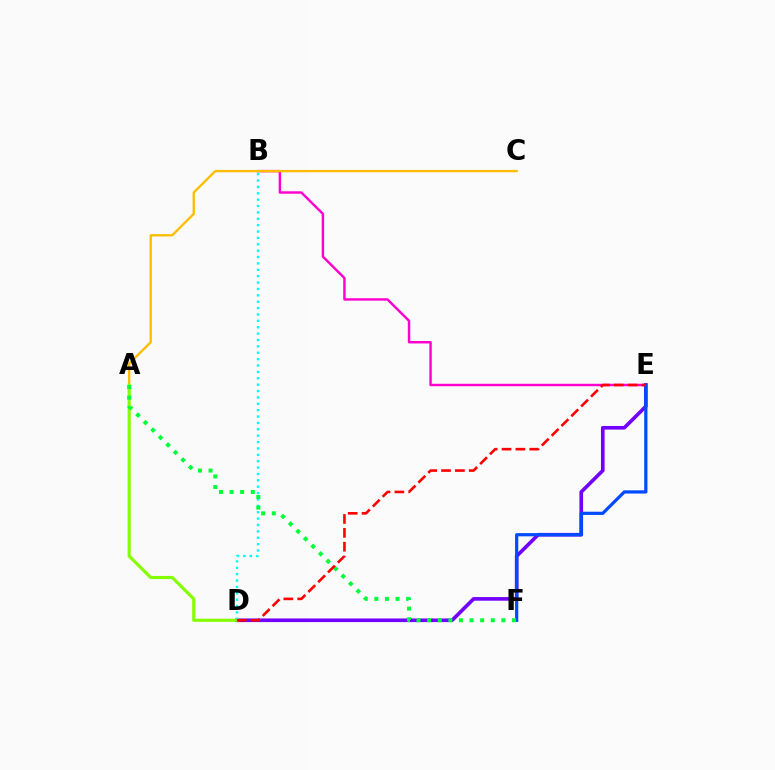{('D', 'E'): [{'color': '#7200ff', 'line_style': 'solid', 'thickness': 2.62}, {'color': '#ff0000', 'line_style': 'dashed', 'thickness': 1.88}], ('B', 'E'): [{'color': '#ff00cf', 'line_style': 'solid', 'thickness': 1.75}], ('B', 'D'): [{'color': '#00fff6', 'line_style': 'dotted', 'thickness': 1.73}], ('A', 'C'): [{'color': '#ffbd00', 'line_style': 'solid', 'thickness': 1.69}], ('E', 'F'): [{'color': '#004bff', 'line_style': 'solid', 'thickness': 2.31}], ('A', 'D'): [{'color': '#84ff00', 'line_style': 'solid', 'thickness': 2.26}], ('A', 'F'): [{'color': '#00ff39', 'line_style': 'dotted', 'thickness': 2.88}]}